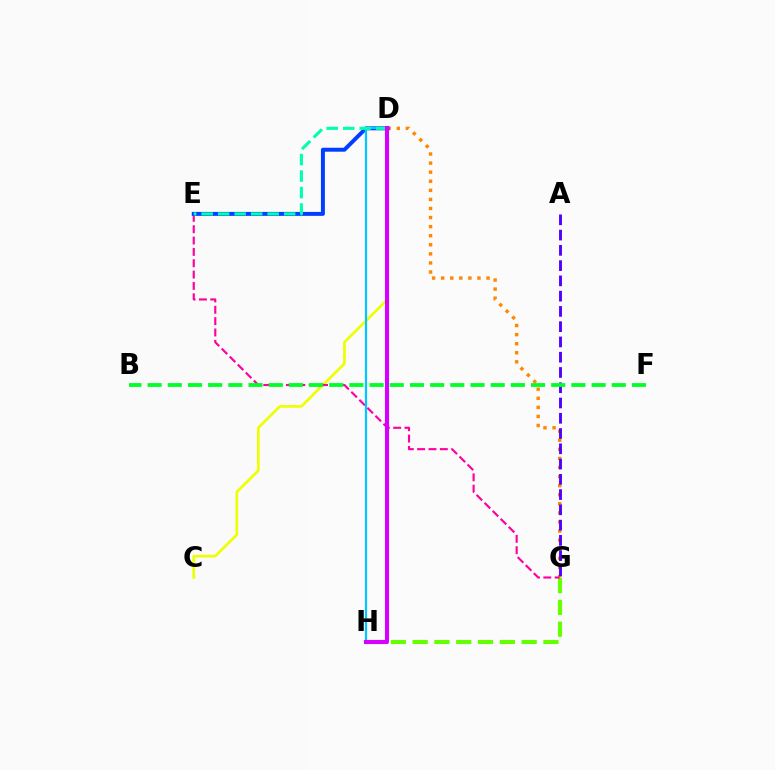{('C', 'D'): [{'color': '#eeff00', 'line_style': 'solid', 'thickness': 1.92}], ('D', 'H'): [{'color': '#ff0000', 'line_style': 'dashed', 'thickness': 1.68}, {'color': '#00c7ff', 'line_style': 'solid', 'thickness': 1.59}, {'color': '#d600ff', 'line_style': 'solid', 'thickness': 2.95}], ('D', 'G'): [{'color': '#ff8800', 'line_style': 'dotted', 'thickness': 2.47}], ('G', 'H'): [{'color': '#66ff00', 'line_style': 'dashed', 'thickness': 2.96}], ('E', 'G'): [{'color': '#ff00a0', 'line_style': 'dashed', 'thickness': 1.54}], ('D', 'E'): [{'color': '#003fff', 'line_style': 'solid', 'thickness': 2.85}, {'color': '#00ffaf', 'line_style': 'dashed', 'thickness': 2.24}], ('A', 'G'): [{'color': '#4f00ff', 'line_style': 'dashed', 'thickness': 2.07}], ('B', 'F'): [{'color': '#00ff27', 'line_style': 'dashed', 'thickness': 2.74}]}